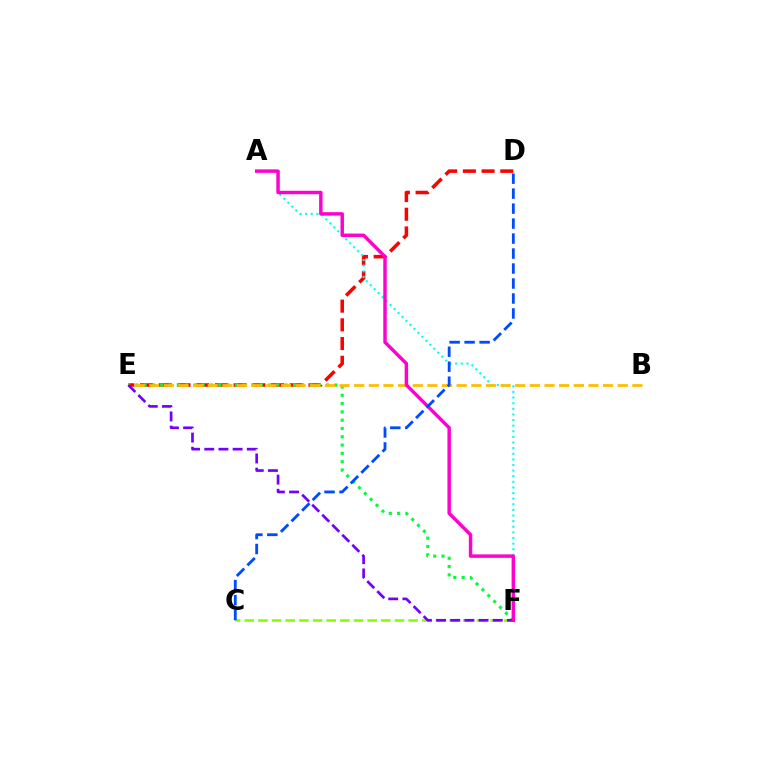{('D', 'E'): [{'color': '#ff0000', 'line_style': 'dashed', 'thickness': 2.54}], ('E', 'F'): [{'color': '#00ff39', 'line_style': 'dotted', 'thickness': 2.25}, {'color': '#7200ff', 'line_style': 'dashed', 'thickness': 1.93}], ('A', 'F'): [{'color': '#00fff6', 'line_style': 'dotted', 'thickness': 1.53}, {'color': '#ff00cf', 'line_style': 'solid', 'thickness': 2.48}], ('C', 'F'): [{'color': '#84ff00', 'line_style': 'dashed', 'thickness': 1.86}], ('B', 'E'): [{'color': '#ffbd00', 'line_style': 'dashed', 'thickness': 1.99}], ('C', 'D'): [{'color': '#004bff', 'line_style': 'dashed', 'thickness': 2.04}]}